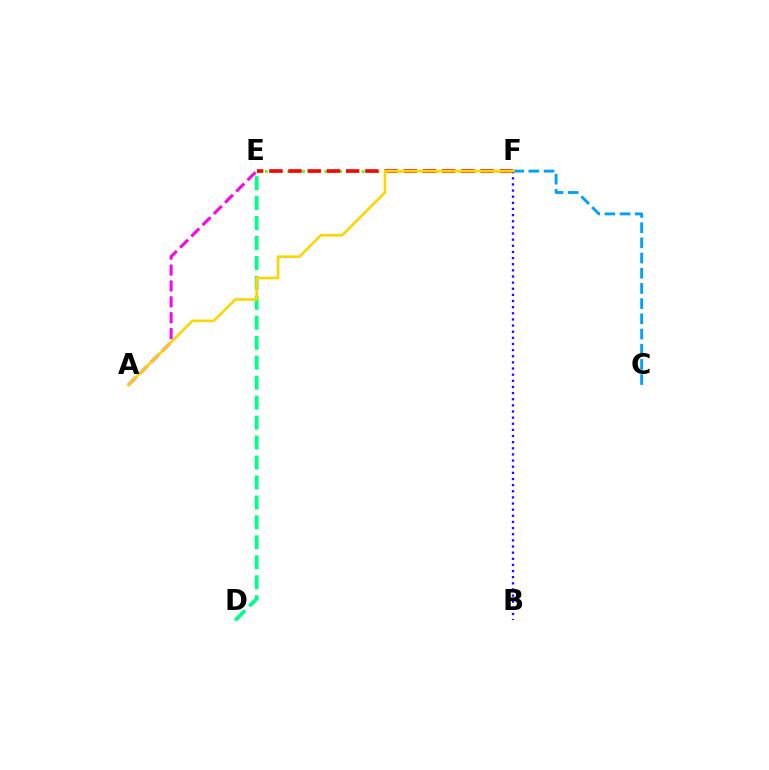{('E', 'F'): [{'color': '#4fff00', 'line_style': 'dotted', 'thickness': 2.02}, {'color': '#ff0000', 'line_style': 'dashed', 'thickness': 2.61}], ('C', 'F'): [{'color': '#009eff', 'line_style': 'dashed', 'thickness': 2.06}], ('B', 'F'): [{'color': '#3700ff', 'line_style': 'dotted', 'thickness': 1.67}], ('A', 'E'): [{'color': '#ff00ed', 'line_style': 'dashed', 'thickness': 2.16}], ('D', 'E'): [{'color': '#00ff86', 'line_style': 'dashed', 'thickness': 2.71}], ('A', 'F'): [{'color': '#ffd500', 'line_style': 'solid', 'thickness': 1.89}]}